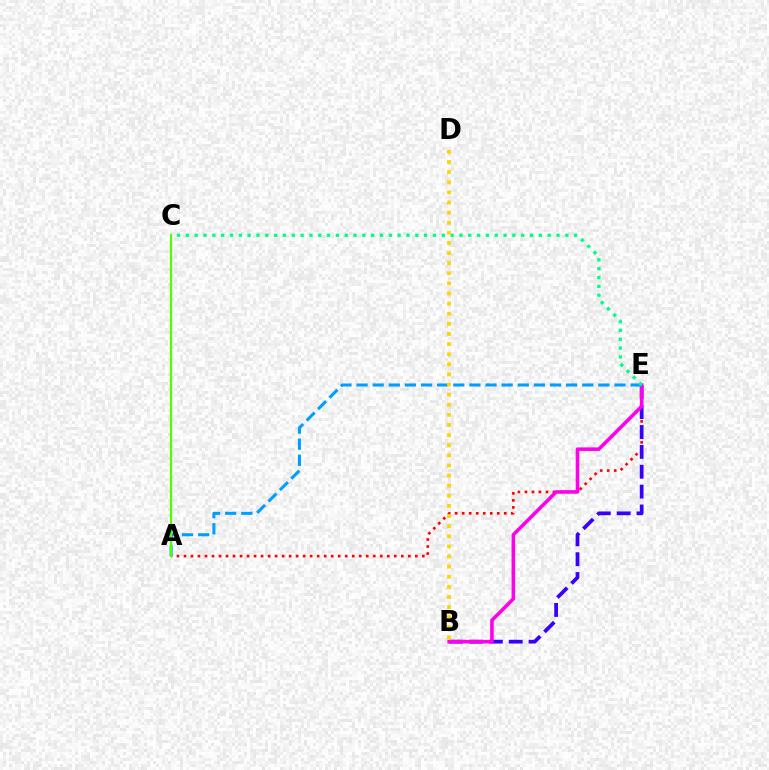{('A', 'E'): [{'color': '#ff0000', 'line_style': 'dotted', 'thickness': 1.9}, {'color': '#009eff', 'line_style': 'dashed', 'thickness': 2.19}], ('B', 'E'): [{'color': '#3700ff', 'line_style': 'dashed', 'thickness': 2.7}, {'color': '#ff00ed', 'line_style': 'solid', 'thickness': 2.57}], ('C', 'E'): [{'color': '#00ff86', 'line_style': 'dotted', 'thickness': 2.4}], ('A', 'C'): [{'color': '#4fff00', 'line_style': 'solid', 'thickness': 1.59}], ('B', 'D'): [{'color': '#ffd500', 'line_style': 'dotted', 'thickness': 2.75}]}